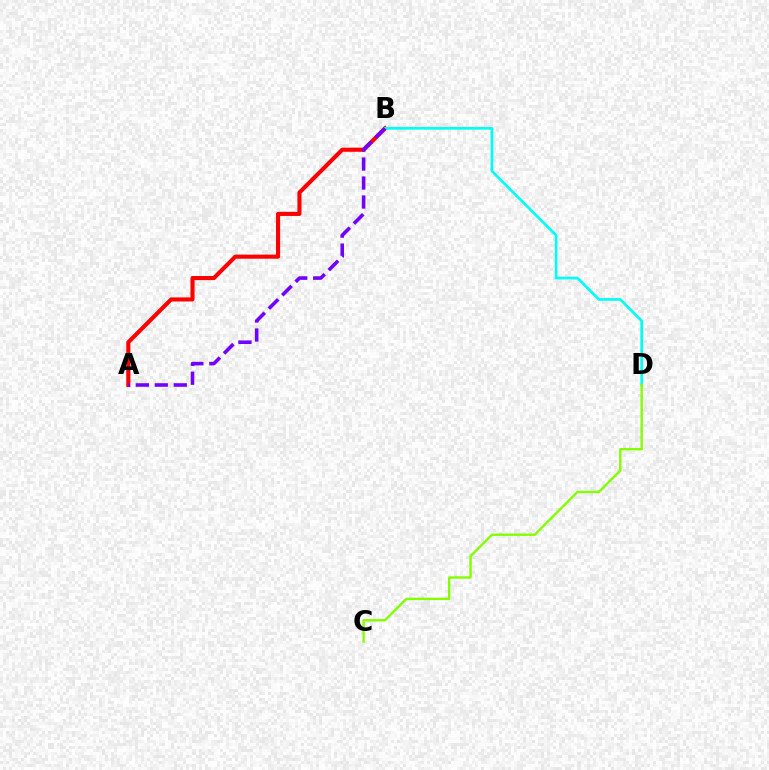{('A', 'B'): [{'color': '#ff0000', 'line_style': 'solid', 'thickness': 2.95}, {'color': '#7200ff', 'line_style': 'dashed', 'thickness': 2.58}], ('B', 'D'): [{'color': '#00fff6', 'line_style': 'solid', 'thickness': 1.93}], ('C', 'D'): [{'color': '#84ff00', 'line_style': 'solid', 'thickness': 1.73}]}